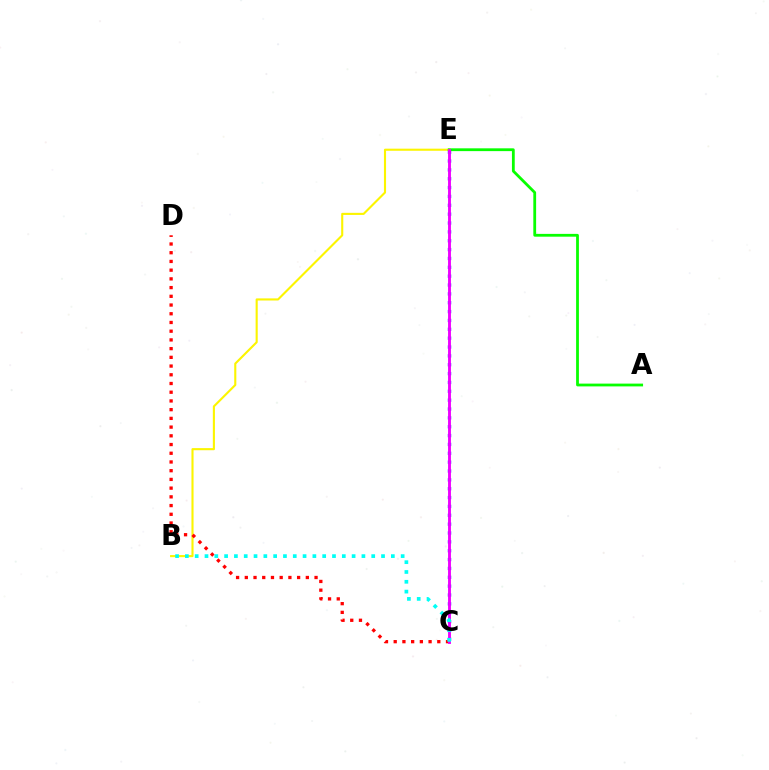{('B', 'E'): [{'color': '#fcf500', 'line_style': 'solid', 'thickness': 1.52}], ('C', 'E'): [{'color': '#0010ff', 'line_style': 'dotted', 'thickness': 2.41}, {'color': '#ee00ff', 'line_style': 'solid', 'thickness': 2.08}], ('C', 'D'): [{'color': '#ff0000', 'line_style': 'dotted', 'thickness': 2.37}], ('A', 'E'): [{'color': '#08ff00', 'line_style': 'solid', 'thickness': 2.01}], ('B', 'C'): [{'color': '#00fff6', 'line_style': 'dotted', 'thickness': 2.66}]}